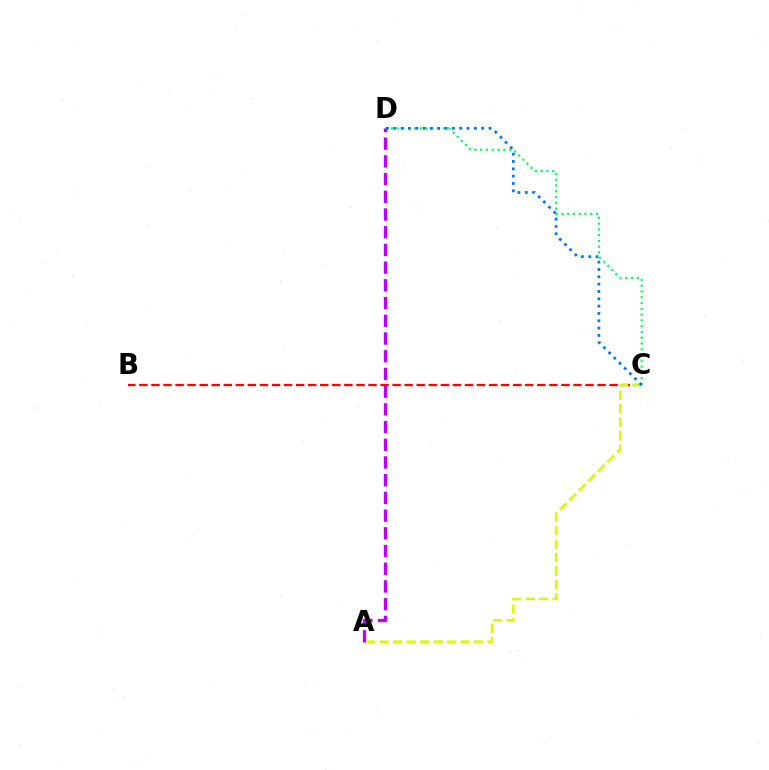{('C', 'D'): [{'color': '#00ff5c', 'line_style': 'dotted', 'thickness': 1.57}, {'color': '#0074ff', 'line_style': 'dotted', 'thickness': 1.99}], ('B', 'C'): [{'color': '#ff0000', 'line_style': 'dashed', 'thickness': 1.64}], ('A', 'D'): [{'color': '#b900ff', 'line_style': 'dashed', 'thickness': 2.41}], ('A', 'C'): [{'color': '#d1ff00', 'line_style': 'dashed', 'thickness': 1.83}]}